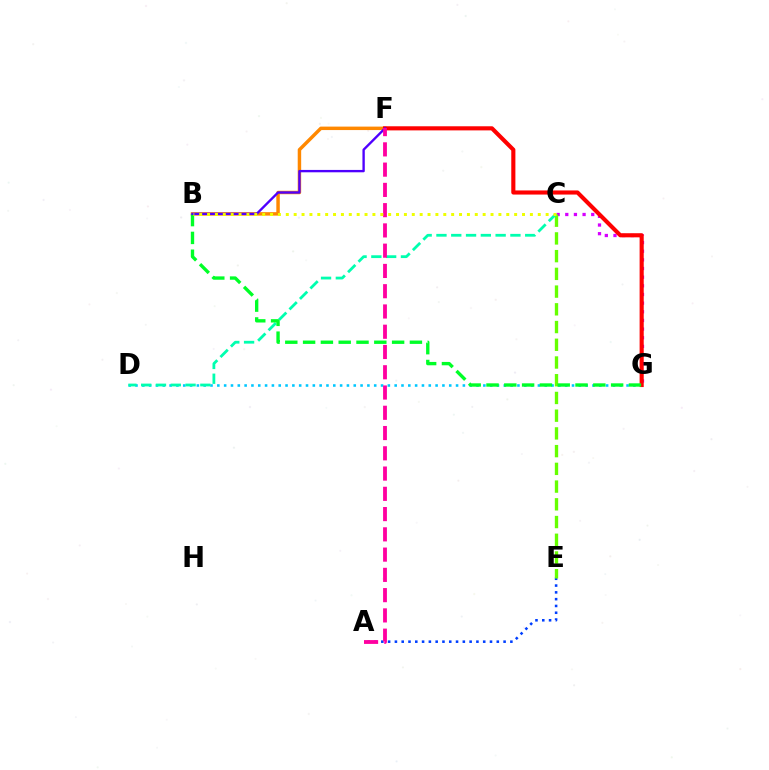{('B', 'F'): [{'color': '#ff8800', 'line_style': 'solid', 'thickness': 2.49}, {'color': '#4f00ff', 'line_style': 'solid', 'thickness': 1.7}], ('C', 'G'): [{'color': '#d600ff', 'line_style': 'dotted', 'thickness': 2.35}], ('A', 'E'): [{'color': '#003fff', 'line_style': 'dotted', 'thickness': 1.85}], ('D', 'G'): [{'color': '#00c7ff', 'line_style': 'dotted', 'thickness': 1.85}], ('F', 'G'): [{'color': '#ff0000', 'line_style': 'solid', 'thickness': 2.96}], ('C', 'E'): [{'color': '#66ff00', 'line_style': 'dashed', 'thickness': 2.41}], ('C', 'D'): [{'color': '#00ffaf', 'line_style': 'dashed', 'thickness': 2.01}], ('B', 'G'): [{'color': '#00ff27', 'line_style': 'dashed', 'thickness': 2.42}], ('A', 'F'): [{'color': '#ff00a0', 'line_style': 'dashed', 'thickness': 2.75}], ('B', 'C'): [{'color': '#eeff00', 'line_style': 'dotted', 'thickness': 2.14}]}